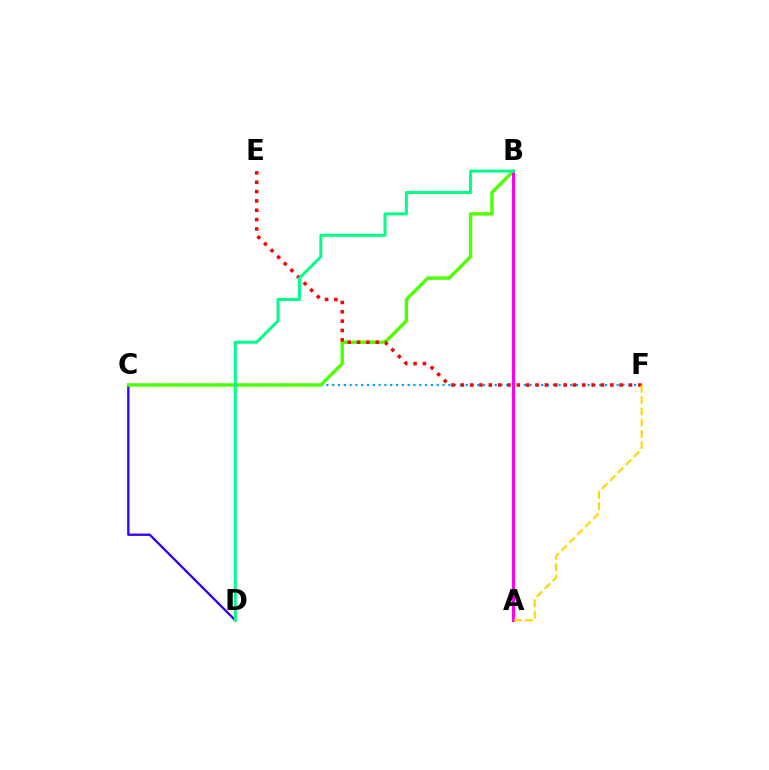{('C', 'F'): [{'color': '#009eff', 'line_style': 'dotted', 'thickness': 1.58}], ('C', 'D'): [{'color': '#3700ff', 'line_style': 'solid', 'thickness': 1.69}], ('B', 'C'): [{'color': '#4fff00', 'line_style': 'solid', 'thickness': 2.44}], ('E', 'F'): [{'color': '#ff0000', 'line_style': 'dotted', 'thickness': 2.54}], ('A', 'B'): [{'color': '#ff00ed', 'line_style': 'solid', 'thickness': 2.23}], ('A', 'F'): [{'color': '#ffd500', 'line_style': 'dashed', 'thickness': 1.53}], ('B', 'D'): [{'color': '#00ff86', 'line_style': 'solid', 'thickness': 2.14}]}